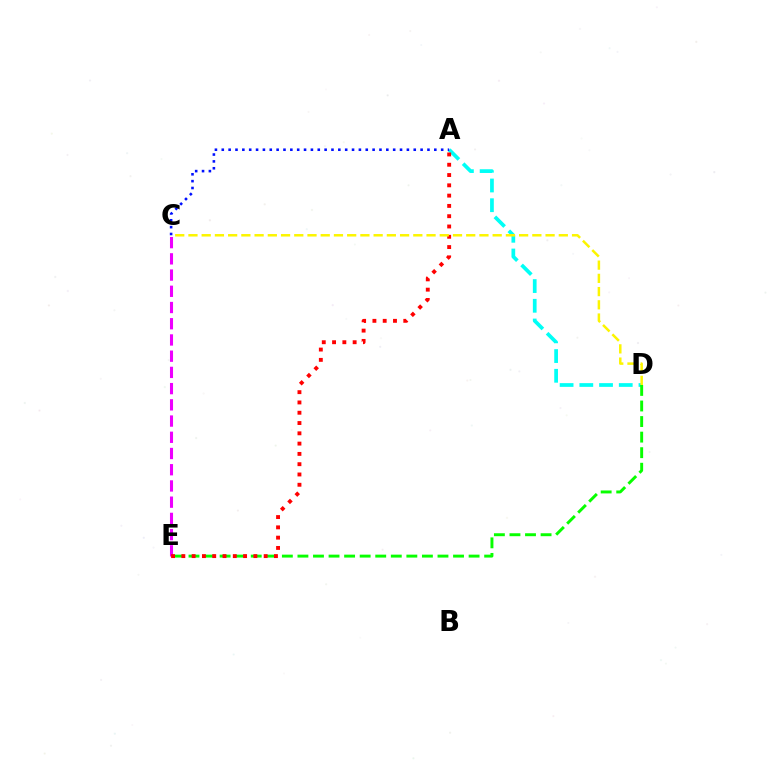{('C', 'E'): [{'color': '#ee00ff', 'line_style': 'dashed', 'thickness': 2.2}], ('A', 'D'): [{'color': '#00fff6', 'line_style': 'dashed', 'thickness': 2.68}], ('D', 'E'): [{'color': '#08ff00', 'line_style': 'dashed', 'thickness': 2.11}], ('A', 'E'): [{'color': '#ff0000', 'line_style': 'dotted', 'thickness': 2.8}], ('C', 'D'): [{'color': '#fcf500', 'line_style': 'dashed', 'thickness': 1.8}], ('A', 'C'): [{'color': '#0010ff', 'line_style': 'dotted', 'thickness': 1.86}]}